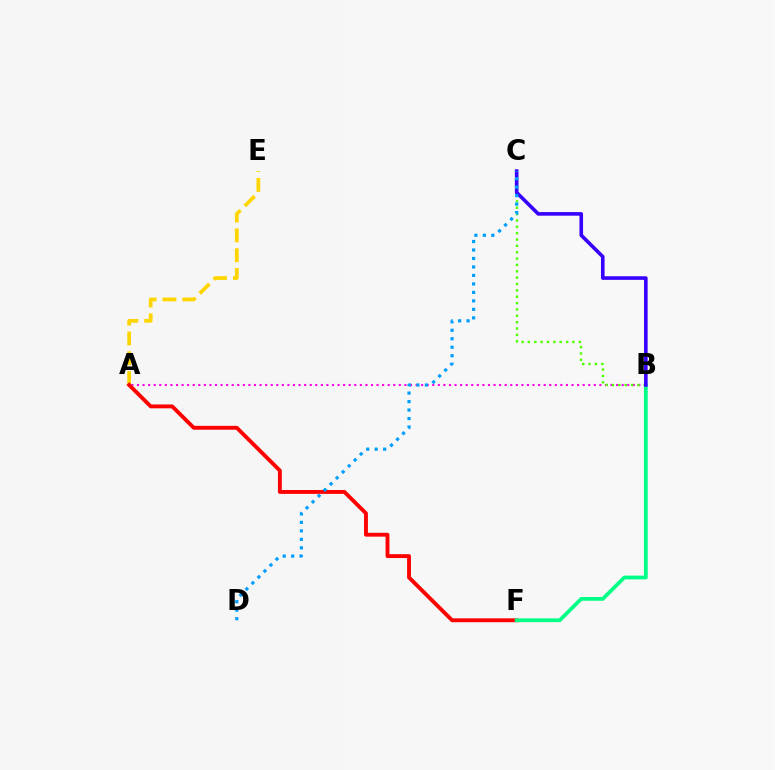{('A', 'E'): [{'color': '#ffd500', 'line_style': 'dashed', 'thickness': 2.69}], ('A', 'B'): [{'color': '#ff00ed', 'line_style': 'dotted', 'thickness': 1.51}], ('A', 'F'): [{'color': '#ff0000', 'line_style': 'solid', 'thickness': 2.79}], ('B', 'C'): [{'color': '#4fff00', 'line_style': 'dotted', 'thickness': 1.73}, {'color': '#3700ff', 'line_style': 'solid', 'thickness': 2.6}], ('B', 'F'): [{'color': '#00ff86', 'line_style': 'solid', 'thickness': 2.7}], ('C', 'D'): [{'color': '#009eff', 'line_style': 'dotted', 'thickness': 2.31}]}